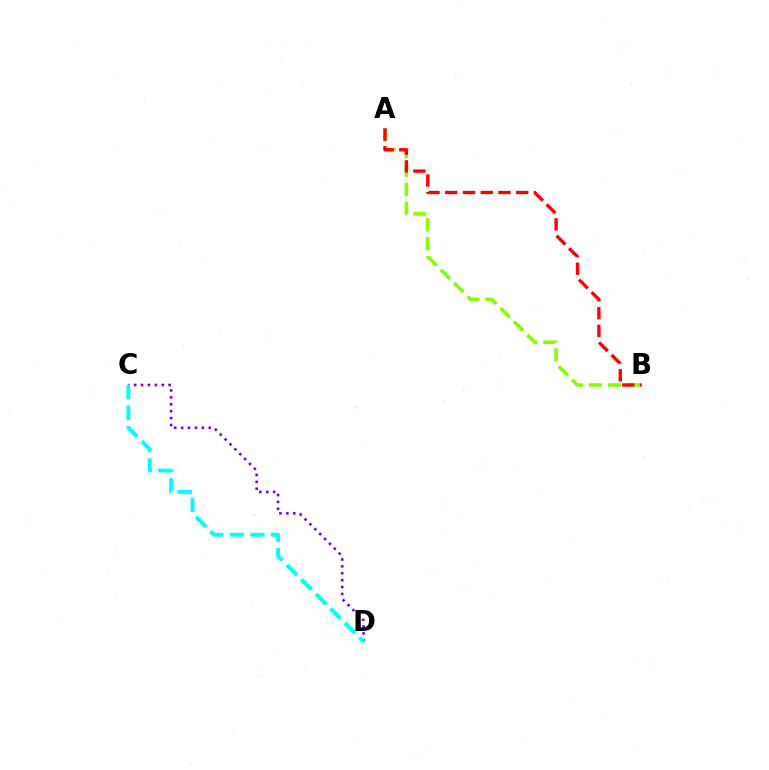{('A', 'B'): [{'color': '#84ff00', 'line_style': 'dashed', 'thickness': 2.57}, {'color': '#ff0000', 'line_style': 'dashed', 'thickness': 2.41}], ('C', 'D'): [{'color': '#7200ff', 'line_style': 'dotted', 'thickness': 1.88}, {'color': '#00fff6', 'line_style': 'dashed', 'thickness': 2.79}]}